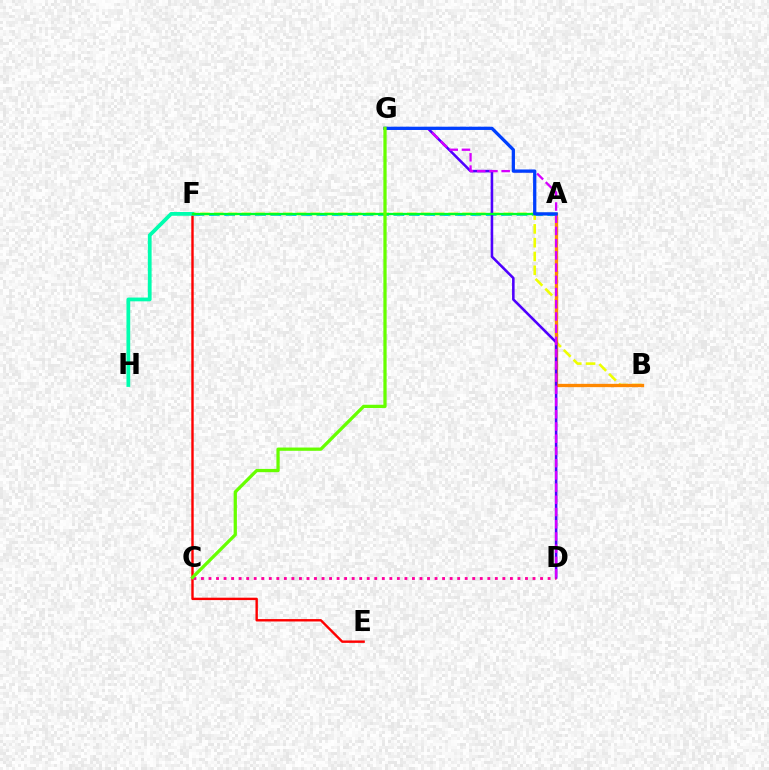{('A', 'F'): [{'color': '#00c7ff', 'line_style': 'dashed', 'thickness': 2.09}, {'color': '#00ff27', 'line_style': 'solid', 'thickness': 1.64}], ('B', 'F'): [{'color': '#eeff00', 'line_style': 'dashed', 'thickness': 1.87}], ('A', 'B'): [{'color': '#ff8800', 'line_style': 'solid', 'thickness': 2.39}], ('E', 'F'): [{'color': '#ff0000', 'line_style': 'solid', 'thickness': 1.73}], ('D', 'G'): [{'color': '#4f00ff', 'line_style': 'solid', 'thickness': 1.85}, {'color': '#d600ff', 'line_style': 'dashed', 'thickness': 1.66}], ('C', 'D'): [{'color': '#ff00a0', 'line_style': 'dotted', 'thickness': 2.05}], ('F', 'H'): [{'color': '#00ffaf', 'line_style': 'solid', 'thickness': 2.71}], ('A', 'G'): [{'color': '#003fff', 'line_style': 'solid', 'thickness': 2.36}], ('C', 'G'): [{'color': '#66ff00', 'line_style': 'solid', 'thickness': 2.35}]}